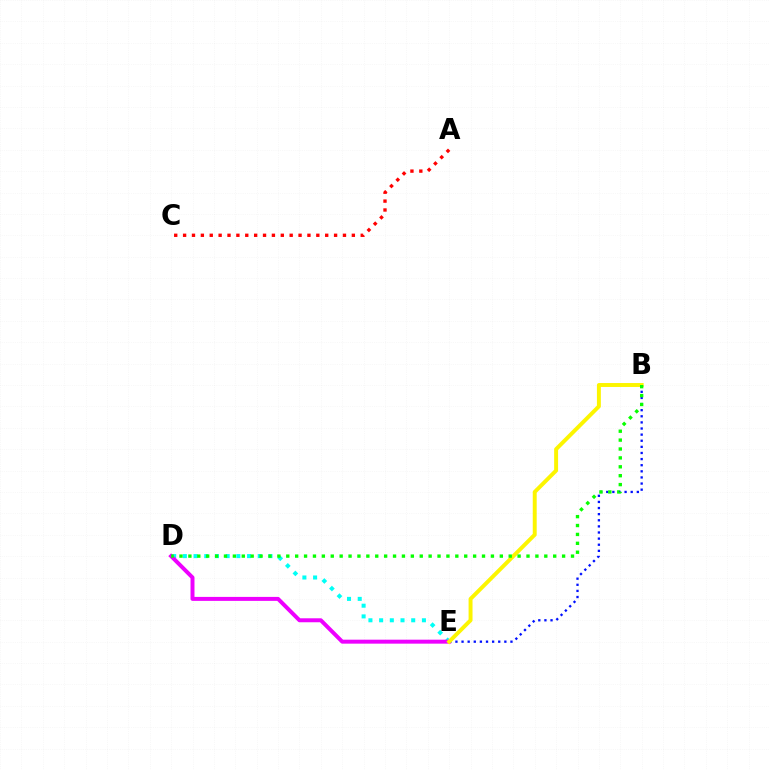{('D', 'E'): [{'color': '#00fff6', 'line_style': 'dotted', 'thickness': 2.91}, {'color': '#ee00ff', 'line_style': 'solid', 'thickness': 2.86}], ('A', 'C'): [{'color': '#ff0000', 'line_style': 'dotted', 'thickness': 2.41}], ('B', 'E'): [{'color': '#0010ff', 'line_style': 'dotted', 'thickness': 1.66}, {'color': '#fcf500', 'line_style': 'solid', 'thickness': 2.83}], ('B', 'D'): [{'color': '#08ff00', 'line_style': 'dotted', 'thickness': 2.42}]}